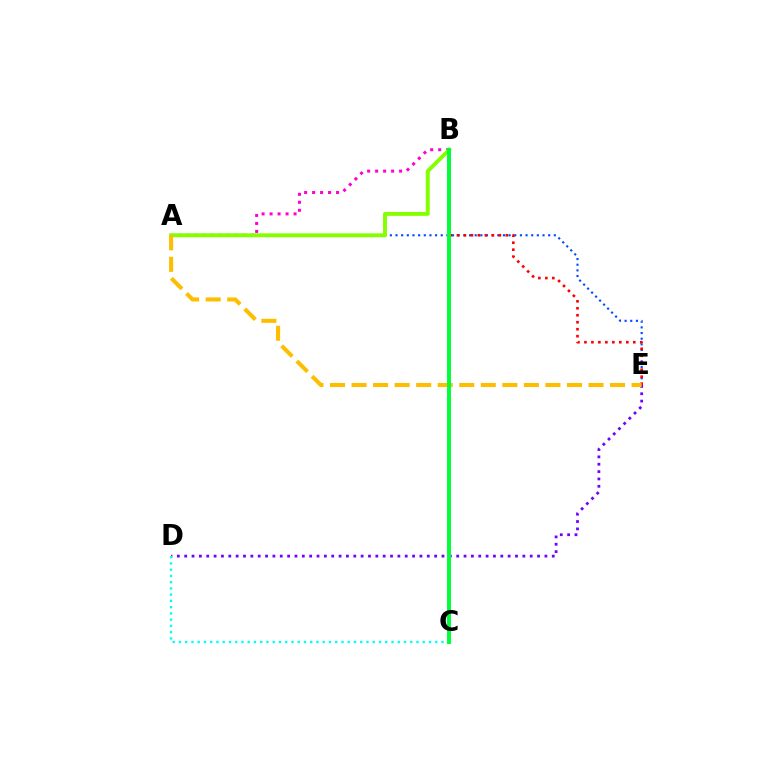{('D', 'E'): [{'color': '#7200ff', 'line_style': 'dotted', 'thickness': 2.0}], ('A', 'E'): [{'color': '#004bff', 'line_style': 'dotted', 'thickness': 1.54}, {'color': '#ffbd00', 'line_style': 'dashed', 'thickness': 2.93}], ('A', 'B'): [{'color': '#ff00cf', 'line_style': 'dotted', 'thickness': 2.17}, {'color': '#84ff00', 'line_style': 'solid', 'thickness': 2.82}], ('B', 'E'): [{'color': '#ff0000', 'line_style': 'dotted', 'thickness': 1.9}], ('C', 'D'): [{'color': '#00fff6', 'line_style': 'dotted', 'thickness': 1.7}], ('B', 'C'): [{'color': '#00ff39', 'line_style': 'solid', 'thickness': 2.83}]}